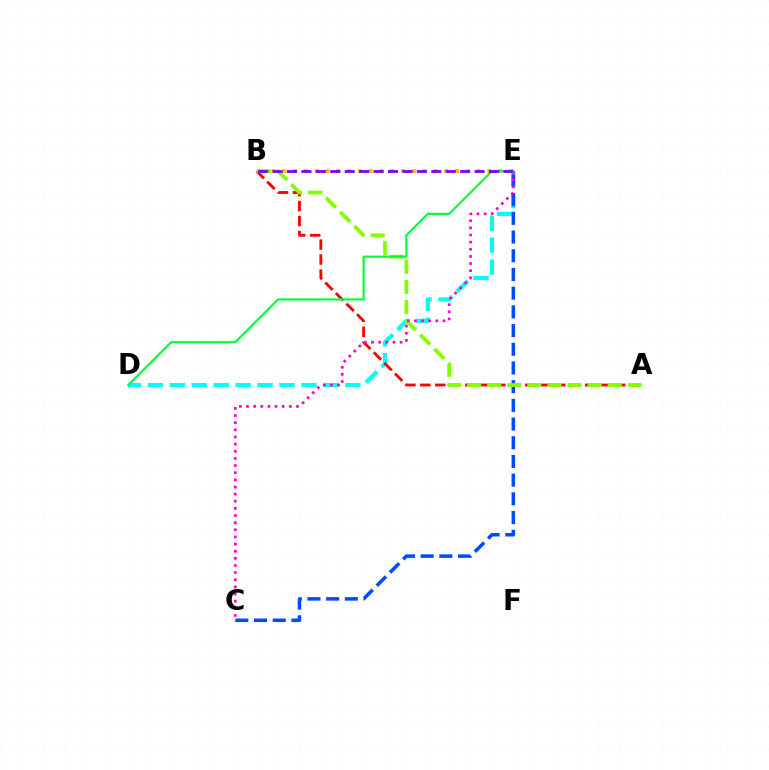{('D', 'E'): [{'color': '#00fff6', 'line_style': 'dashed', 'thickness': 2.98}, {'color': '#00ff39', 'line_style': 'solid', 'thickness': 1.56}], ('A', 'B'): [{'color': '#ff0000', 'line_style': 'dashed', 'thickness': 2.04}, {'color': '#84ff00', 'line_style': 'dashed', 'thickness': 2.73}], ('C', 'E'): [{'color': '#004bff', 'line_style': 'dashed', 'thickness': 2.54}, {'color': '#ff00cf', 'line_style': 'dotted', 'thickness': 1.94}], ('B', 'E'): [{'color': '#ffbd00', 'line_style': 'dotted', 'thickness': 2.93}, {'color': '#7200ff', 'line_style': 'dashed', 'thickness': 1.96}]}